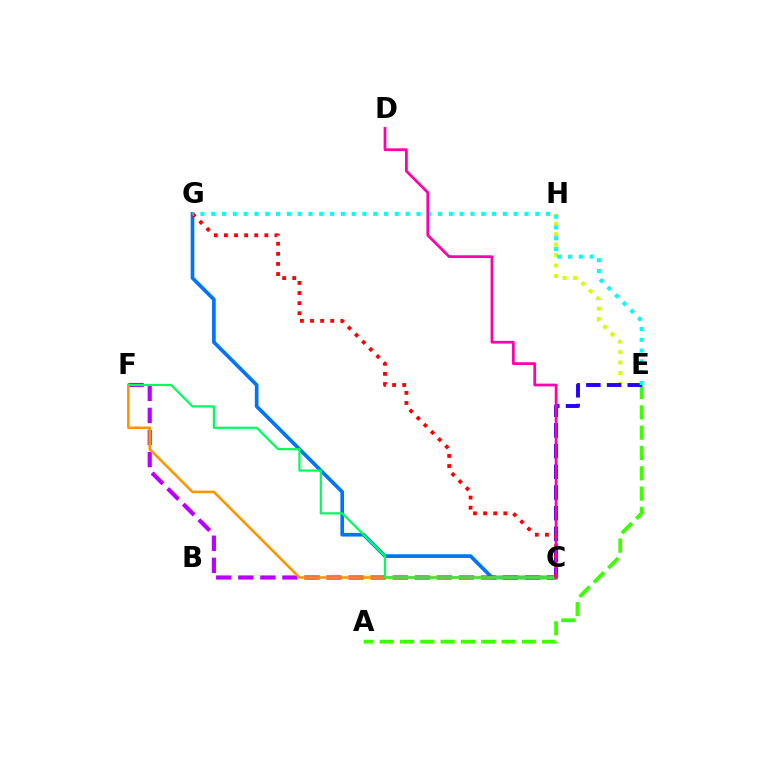{('E', 'H'): [{'color': '#d1ff00', 'line_style': 'dotted', 'thickness': 2.84}], ('A', 'E'): [{'color': '#3dff00', 'line_style': 'dashed', 'thickness': 2.76}], ('C', 'E'): [{'color': '#2500ff', 'line_style': 'dashed', 'thickness': 2.81}], ('C', 'F'): [{'color': '#b900ff', 'line_style': 'dashed', 'thickness': 3.0}, {'color': '#ff9400', 'line_style': 'solid', 'thickness': 1.85}, {'color': '#00ff5c', 'line_style': 'solid', 'thickness': 1.6}], ('C', 'G'): [{'color': '#0074ff', 'line_style': 'solid', 'thickness': 2.65}, {'color': '#ff0000', 'line_style': 'dotted', 'thickness': 2.74}], ('E', 'G'): [{'color': '#00fff6', 'line_style': 'dotted', 'thickness': 2.93}], ('C', 'D'): [{'color': '#ff00ac', 'line_style': 'solid', 'thickness': 1.98}]}